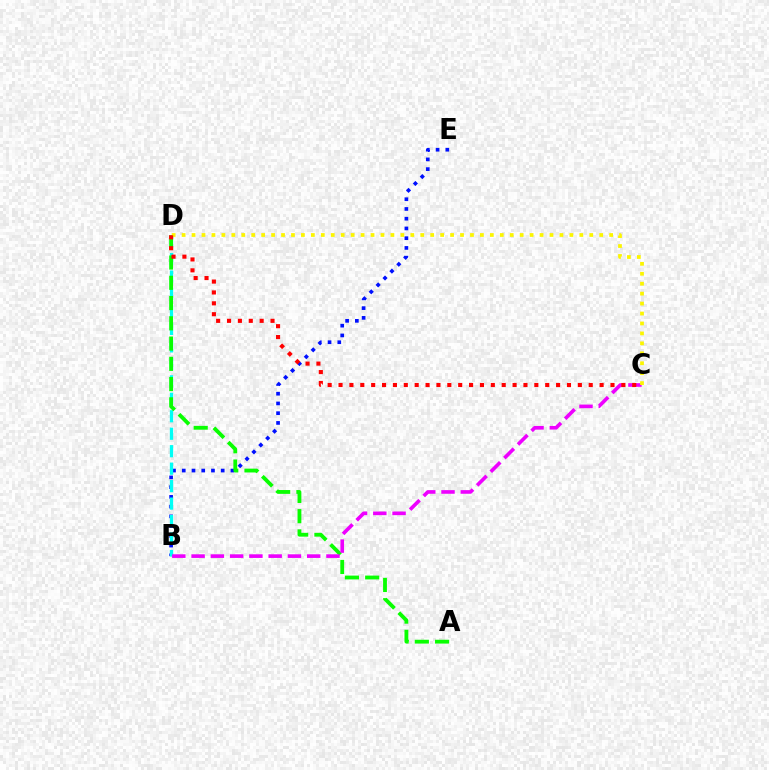{('B', 'E'): [{'color': '#0010ff', 'line_style': 'dotted', 'thickness': 2.65}], ('B', 'D'): [{'color': '#00fff6', 'line_style': 'dashed', 'thickness': 2.37}], ('A', 'D'): [{'color': '#08ff00', 'line_style': 'dashed', 'thickness': 2.75}], ('B', 'C'): [{'color': '#ee00ff', 'line_style': 'dashed', 'thickness': 2.62}], ('C', 'D'): [{'color': '#fcf500', 'line_style': 'dotted', 'thickness': 2.7}, {'color': '#ff0000', 'line_style': 'dotted', 'thickness': 2.96}]}